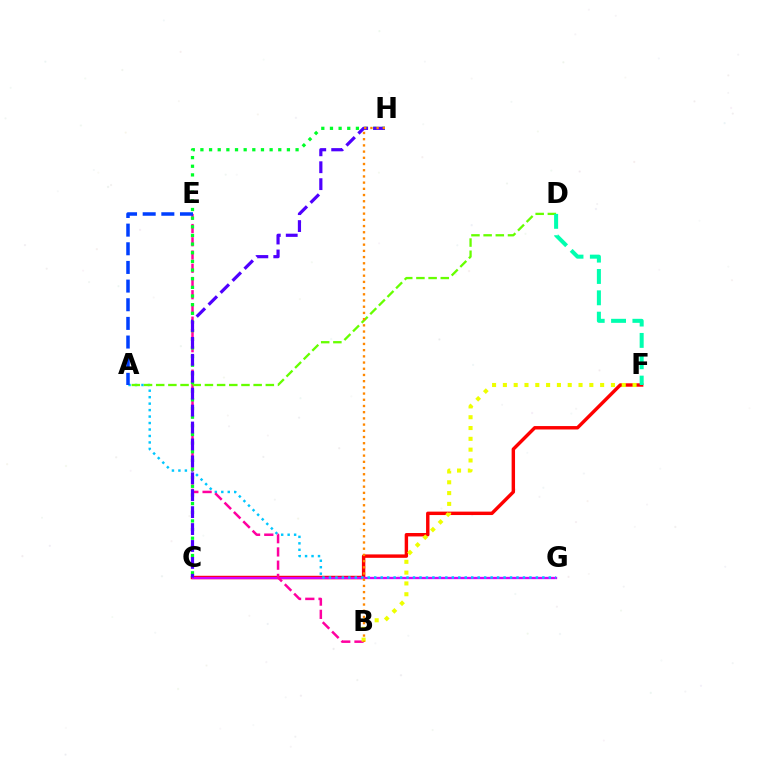{('C', 'F'): [{'color': '#ff0000', 'line_style': 'solid', 'thickness': 2.46}], ('C', 'G'): [{'color': '#d600ff', 'line_style': 'solid', 'thickness': 1.67}], ('A', 'G'): [{'color': '#00c7ff', 'line_style': 'dotted', 'thickness': 1.76}], ('B', 'E'): [{'color': '#ff00a0', 'line_style': 'dashed', 'thickness': 1.8}], ('A', 'D'): [{'color': '#66ff00', 'line_style': 'dashed', 'thickness': 1.65}], ('A', 'E'): [{'color': '#003fff', 'line_style': 'dashed', 'thickness': 2.53}], ('C', 'H'): [{'color': '#00ff27', 'line_style': 'dotted', 'thickness': 2.35}, {'color': '#4f00ff', 'line_style': 'dashed', 'thickness': 2.3}], ('D', 'F'): [{'color': '#00ffaf', 'line_style': 'dashed', 'thickness': 2.9}], ('B', 'F'): [{'color': '#eeff00', 'line_style': 'dotted', 'thickness': 2.94}], ('B', 'H'): [{'color': '#ff8800', 'line_style': 'dotted', 'thickness': 1.69}]}